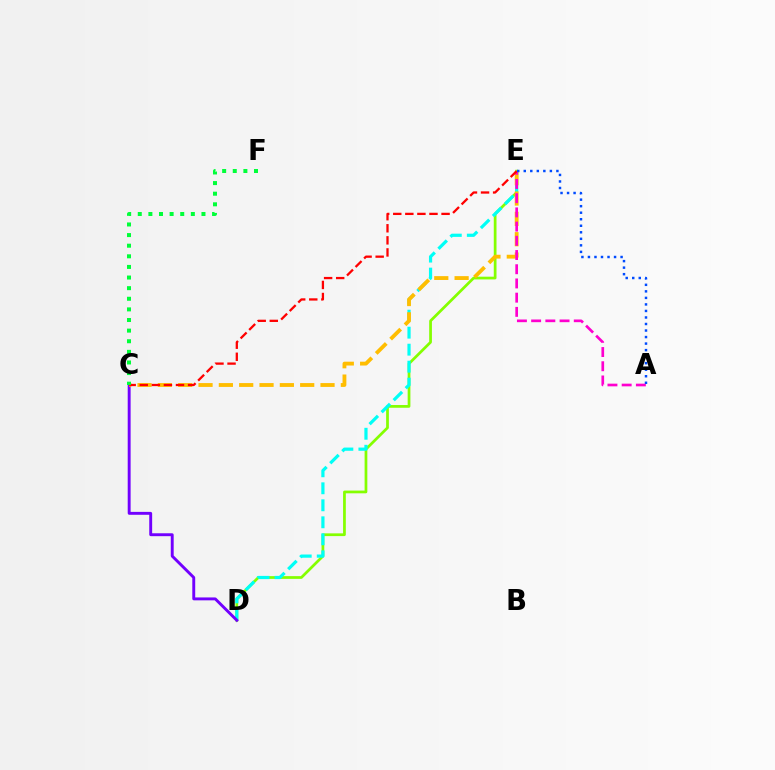{('D', 'E'): [{'color': '#84ff00', 'line_style': 'solid', 'thickness': 1.97}, {'color': '#00fff6', 'line_style': 'dashed', 'thickness': 2.31}], ('C', 'D'): [{'color': '#7200ff', 'line_style': 'solid', 'thickness': 2.09}], ('C', 'E'): [{'color': '#ffbd00', 'line_style': 'dashed', 'thickness': 2.76}, {'color': '#ff0000', 'line_style': 'dashed', 'thickness': 1.64}], ('A', 'E'): [{'color': '#ff00cf', 'line_style': 'dashed', 'thickness': 1.93}, {'color': '#004bff', 'line_style': 'dotted', 'thickness': 1.77}], ('C', 'F'): [{'color': '#00ff39', 'line_style': 'dotted', 'thickness': 2.88}]}